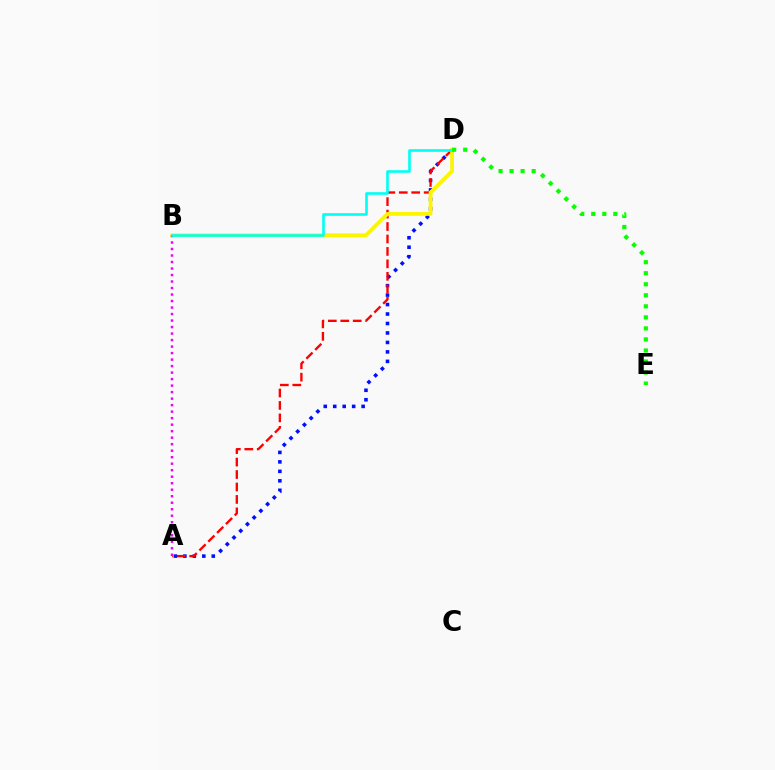{('A', 'D'): [{'color': '#0010ff', 'line_style': 'dotted', 'thickness': 2.57}, {'color': '#ff0000', 'line_style': 'dashed', 'thickness': 1.69}], ('B', 'D'): [{'color': '#fcf500', 'line_style': 'solid', 'thickness': 2.73}, {'color': '#00fff6', 'line_style': 'solid', 'thickness': 1.89}], ('A', 'B'): [{'color': '#ee00ff', 'line_style': 'dotted', 'thickness': 1.77}], ('D', 'E'): [{'color': '#08ff00', 'line_style': 'dotted', 'thickness': 3.0}]}